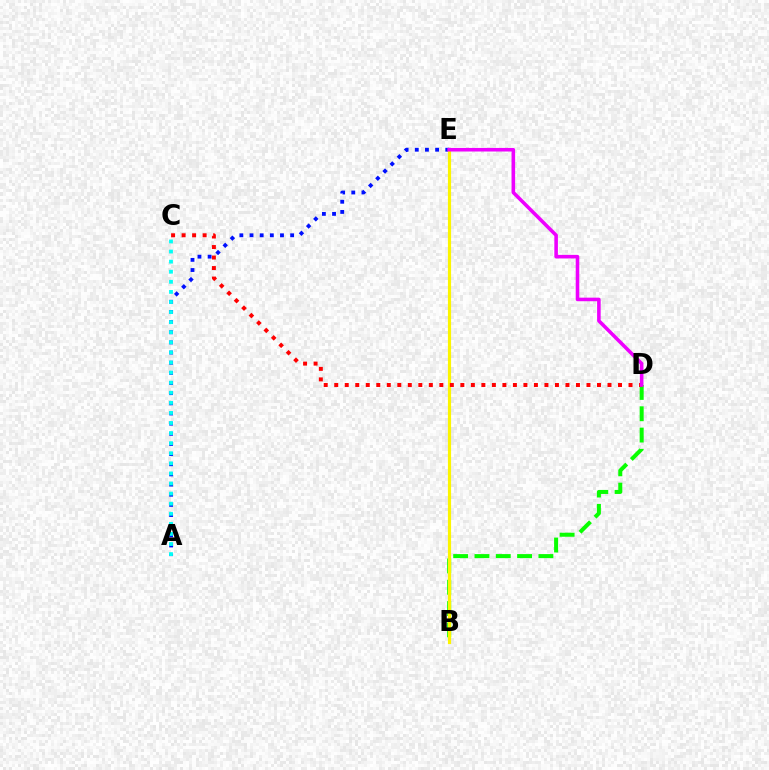{('A', 'E'): [{'color': '#0010ff', 'line_style': 'dotted', 'thickness': 2.76}], ('B', 'D'): [{'color': '#08ff00', 'line_style': 'dashed', 'thickness': 2.89}], ('A', 'C'): [{'color': '#00fff6', 'line_style': 'dotted', 'thickness': 2.74}], ('B', 'E'): [{'color': '#fcf500', 'line_style': 'solid', 'thickness': 2.28}], ('C', 'D'): [{'color': '#ff0000', 'line_style': 'dotted', 'thickness': 2.86}], ('D', 'E'): [{'color': '#ee00ff', 'line_style': 'solid', 'thickness': 2.57}]}